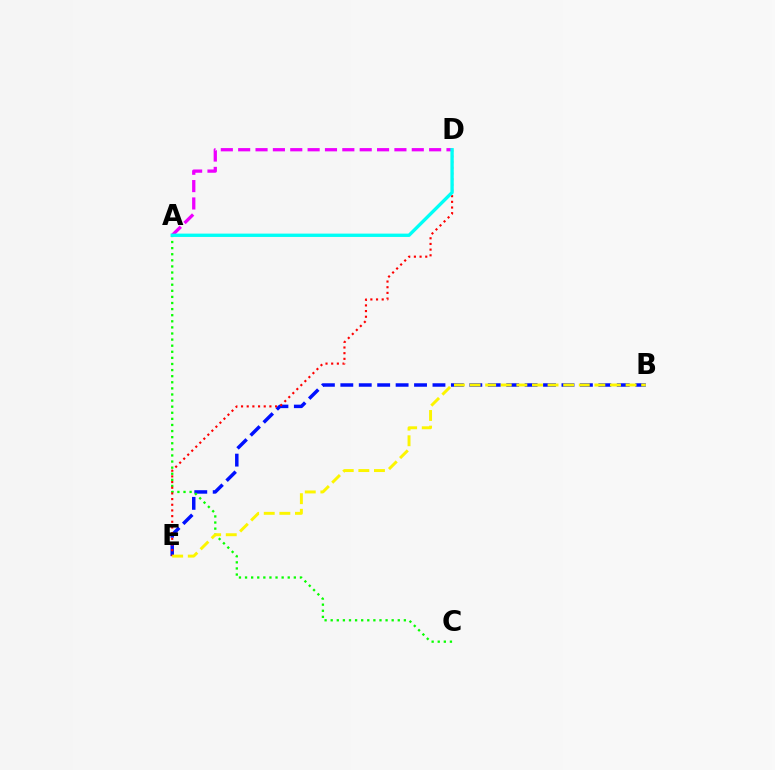{('B', 'E'): [{'color': '#0010ff', 'line_style': 'dashed', 'thickness': 2.5}, {'color': '#fcf500', 'line_style': 'dashed', 'thickness': 2.12}], ('A', 'C'): [{'color': '#08ff00', 'line_style': 'dotted', 'thickness': 1.66}], ('D', 'E'): [{'color': '#ff0000', 'line_style': 'dotted', 'thickness': 1.54}], ('A', 'D'): [{'color': '#ee00ff', 'line_style': 'dashed', 'thickness': 2.36}, {'color': '#00fff6', 'line_style': 'solid', 'thickness': 2.4}]}